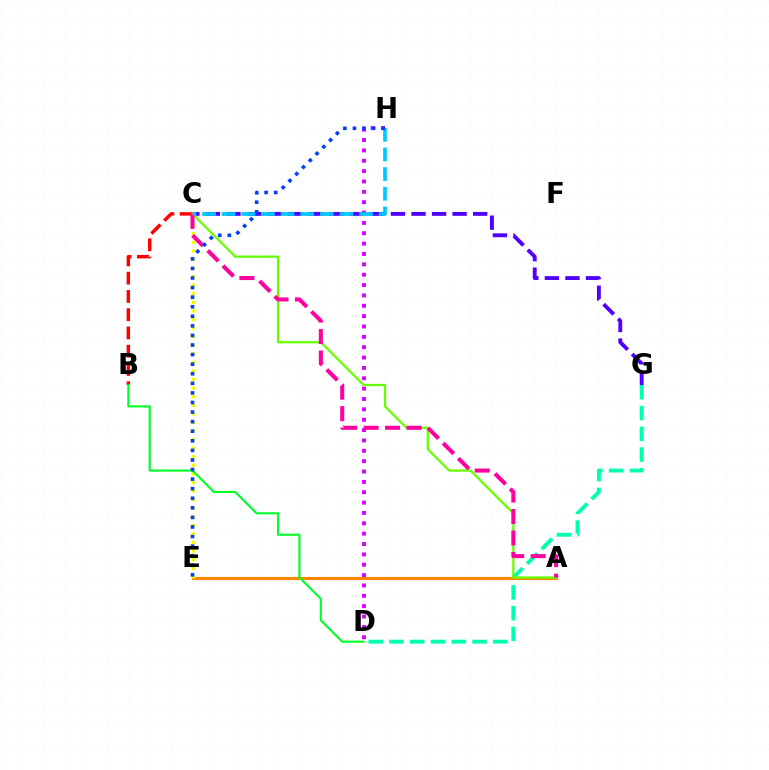{('D', 'G'): [{'color': '#00ffaf', 'line_style': 'dashed', 'thickness': 2.82}], ('A', 'E'): [{'color': '#ff8800', 'line_style': 'solid', 'thickness': 2.27}], ('C', 'G'): [{'color': '#4f00ff', 'line_style': 'dashed', 'thickness': 2.79}], ('C', 'E'): [{'color': '#eeff00', 'line_style': 'dotted', 'thickness': 2.33}], ('D', 'H'): [{'color': '#d600ff', 'line_style': 'dotted', 'thickness': 2.81}], ('B', 'C'): [{'color': '#ff0000', 'line_style': 'dashed', 'thickness': 2.48}], ('A', 'C'): [{'color': '#66ff00', 'line_style': 'solid', 'thickness': 1.62}, {'color': '#ff00a0', 'line_style': 'dashed', 'thickness': 2.92}], ('B', 'D'): [{'color': '#00ff27', 'line_style': 'solid', 'thickness': 1.52}], ('C', 'H'): [{'color': '#00c7ff', 'line_style': 'dashed', 'thickness': 2.67}], ('E', 'H'): [{'color': '#003fff', 'line_style': 'dotted', 'thickness': 2.6}]}